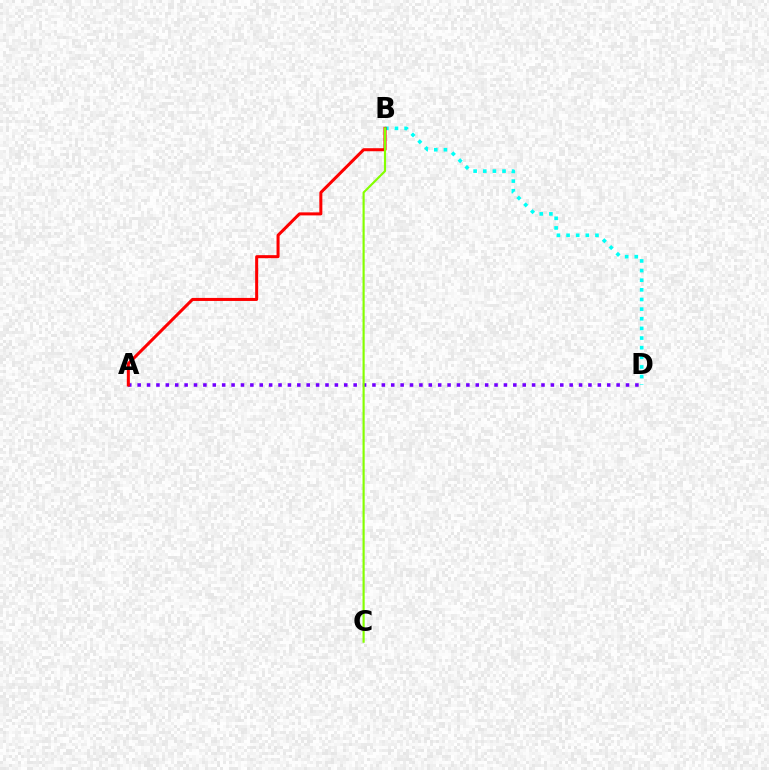{('B', 'D'): [{'color': '#00fff6', 'line_style': 'dotted', 'thickness': 2.62}], ('A', 'D'): [{'color': '#7200ff', 'line_style': 'dotted', 'thickness': 2.55}], ('A', 'B'): [{'color': '#ff0000', 'line_style': 'solid', 'thickness': 2.18}], ('B', 'C'): [{'color': '#84ff00', 'line_style': 'solid', 'thickness': 1.55}]}